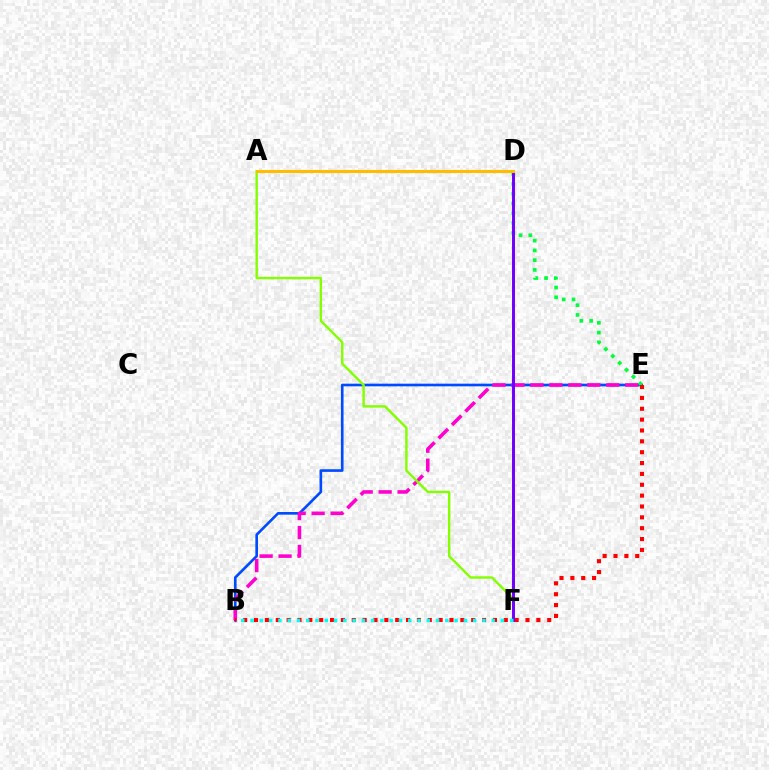{('B', 'E'): [{'color': '#004bff', 'line_style': 'solid', 'thickness': 1.91}, {'color': '#ff00cf', 'line_style': 'dashed', 'thickness': 2.58}, {'color': '#ff0000', 'line_style': 'dotted', 'thickness': 2.95}], ('D', 'E'): [{'color': '#00ff39', 'line_style': 'dotted', 'thickness': 2.65}], ('A', 'F'): [{'color': '#84ff00', 'line_style': 'solid', 'thickness': 1.73}], ('D', 'F'): [{'color': '#7200ff', 'line_style': 'solid', 'thickness': 2.14}], ('B', 'F'): [{'color': '#00fff6', 'line_style': 'dotted', 'thickness': 2.52}], ('A', 'D'): [{'color': '#ffbd00', 'line_style': 'solid', 'thickness': 2.22}]}